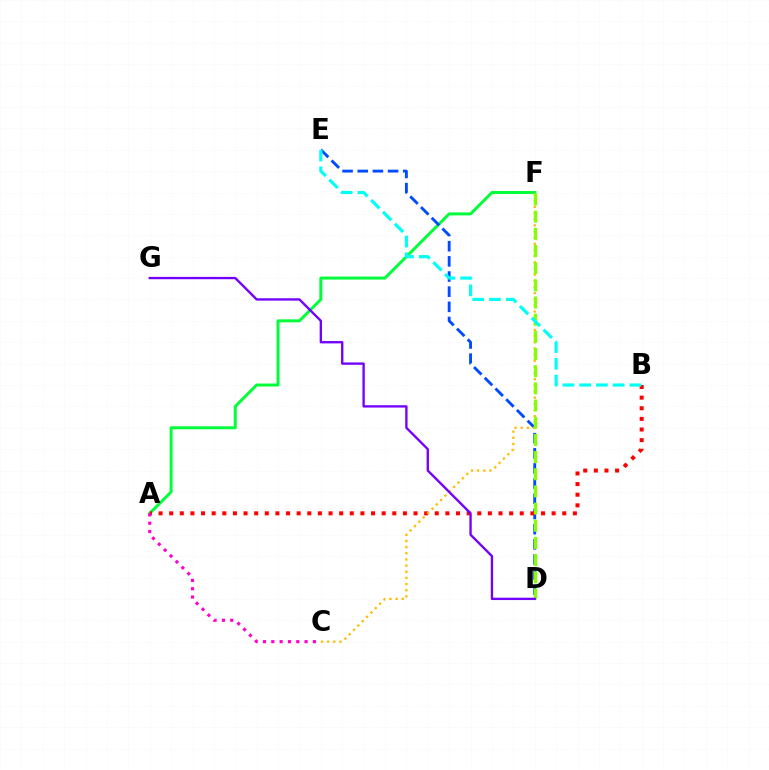{('A', 'F'): [{'color': '#00ff39', 'line_style': 'solid', 'thickness': 2.14}], ('D', 'E'): [{'color': '#004bff', 'line_style': 'dashed', 'thickness': 2.06}], ('A', 'B'): [{'color': '#ff0000', 'line_style': 'dotted', 'thickness': 2.89}], ('C', 'F'): [{'color': '#ffbd00', 'line_style': 'dotted', 'thickness': 1.67}], ('D', 'F'): [{'color': '#84ff00', 'line_style': 'dashed', 'thickness': 2.33}], ('B', 'E'): [{'color': '#00fff6', 'line_style': 'dashed', 'thickness': 2.27}], ('A', 'C'): [{'color': '#ff00cf', 'line_style': 'dotted', 'thickness': 2.26}], ('D', 'G'): [{'color': '#7200ff', 'line_style': 'solid', 'thickness': 1.69}]}